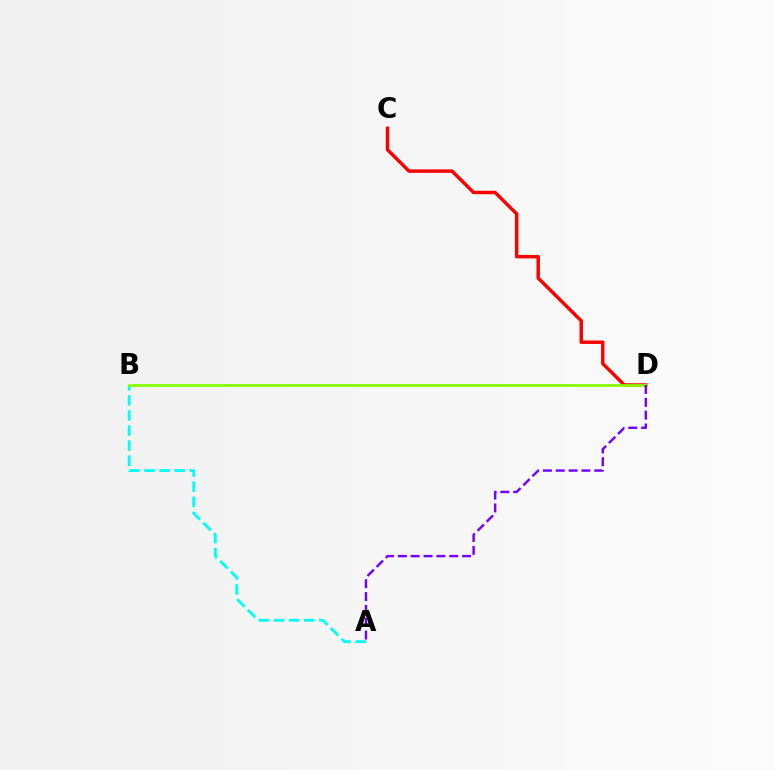{('C', 'D'): [{'color': '#ff0000', 'line_style': 'solid', 'thickness': 2.48}], ('A', 'B'): [{'color': '#00fff6', 'line_style': 'dashed', 'thickness': 2.05}], ('B', 'D'): [{'color': '#84ff00', 'line_style': 'solid', 'thickness': 1.94}], ('A', 'D'): [{'color': '#7200ff', 'line_style': 'dashed', 'thickness': 1.74}]}